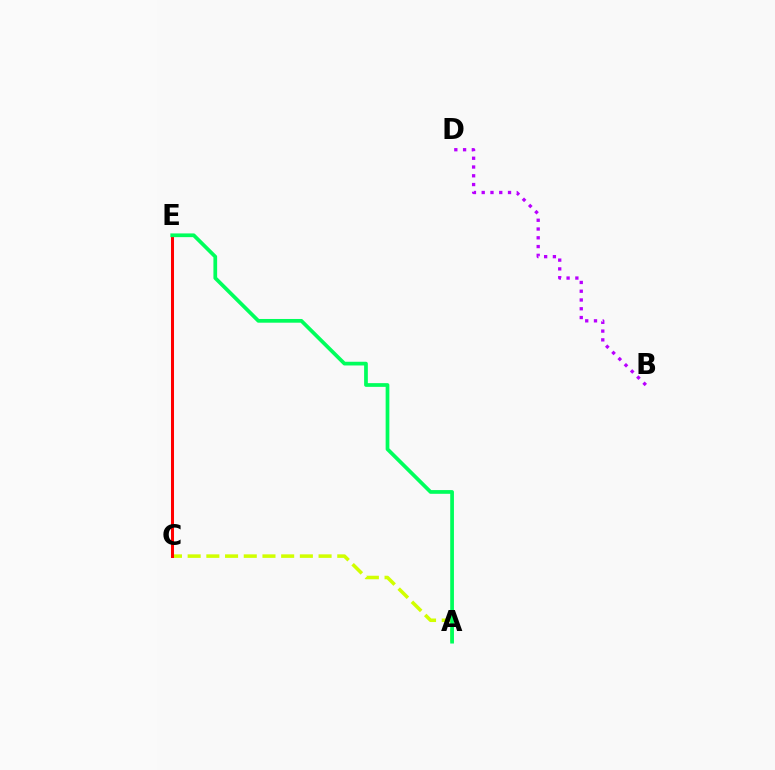{('C', 'E'): [{'color': '#0074ff', 'line_style': 'dashed', 'thickness': 1.92}, {'color': '#ff0000', 'line_style': 'solid', 'thickness': 2.18}], ('B', 'D'): [{'color': '#b900ff', 'line_style': 'dotted', 'thickness': 2.38}], ('A', 'C'): [{'color': '#d1ff00', 'line_style': 'dashed', 'thickness': 2.54}], ('A', 'E'): [{'color': '#00ff5c', 'line_style': 'solid', 'thickness': 2.68}]}